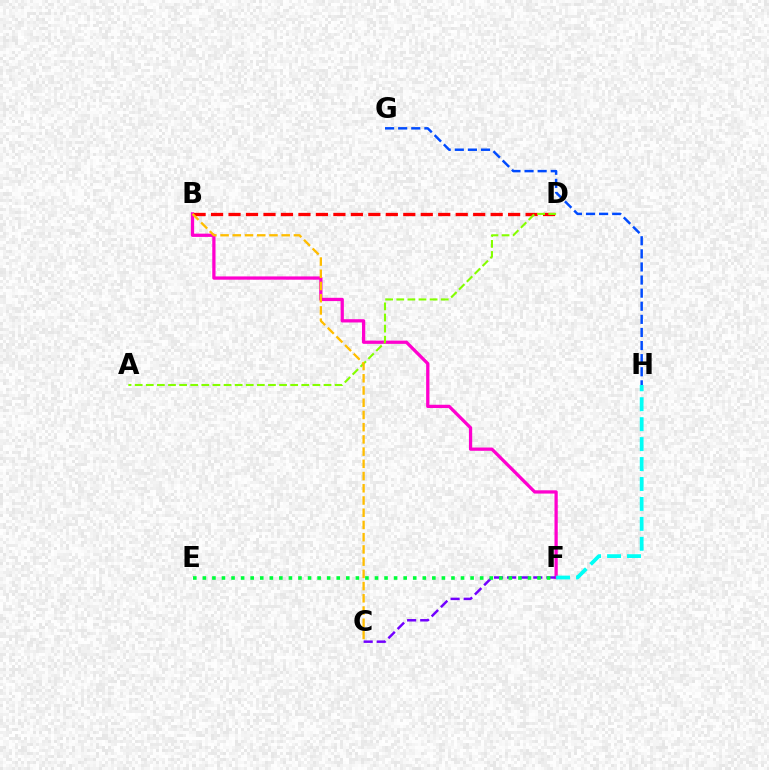{('B', 'F'): [{'color': '#ff00cf', 'line_style': 'solid', 'thickness': 2.35}], ('B', 'D'): [{'color': '#ff0000', 'line_style': 'dashed', 'thickness': 2.37}], ('G', 'H'): [{'color': '#004bff', 'line_style': 'dashed', 'thickness': 1.78}], ('A', 'D'): [{'color': '#84ff00', 'line_style': 'dashed', 'thickness': 1.51}], ('B', 'C'): [{'color': '#ffbd00', 'line_style': 'dashed', 'thickness': 1.66}], ('F', 'H'): [{'color': '#00fff6', 'line_style': 'dashed', 'thickness': 2.71}], ('C', 'F'): [{'color': '#7200ff', 'line_style': 'dashed', 'thickness': 1.78}], ('E', 'F'): [{'color': '#00ff39', 'line_style': 'dotted', 'thickness': 2.6}]}